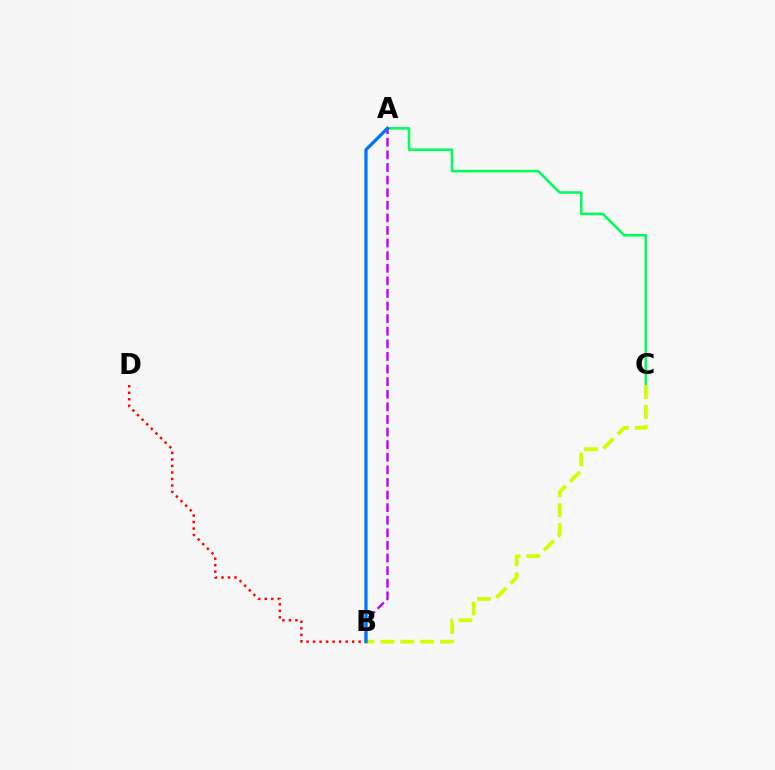{('B', 'D'): [{'color': '#ff0000', 'line_style': 'dotted', 'thickness': 1.77}], ('A', 'C'): [{'color': '#00ff5c', 'line_style': 'solid', 'thickness': 1.85}], ('B', 'C'): [{'color': '#d1ff00', 'line_style': 'dashed', 'thickness': 2.7}], ('A', 'B'): [{'color': '#b900ff', 'line_style': 'dashed', 'thickness': 1.71}, {'color': '#0074ff', 'line_style': 'solid', 'thickness': 2.33}]}